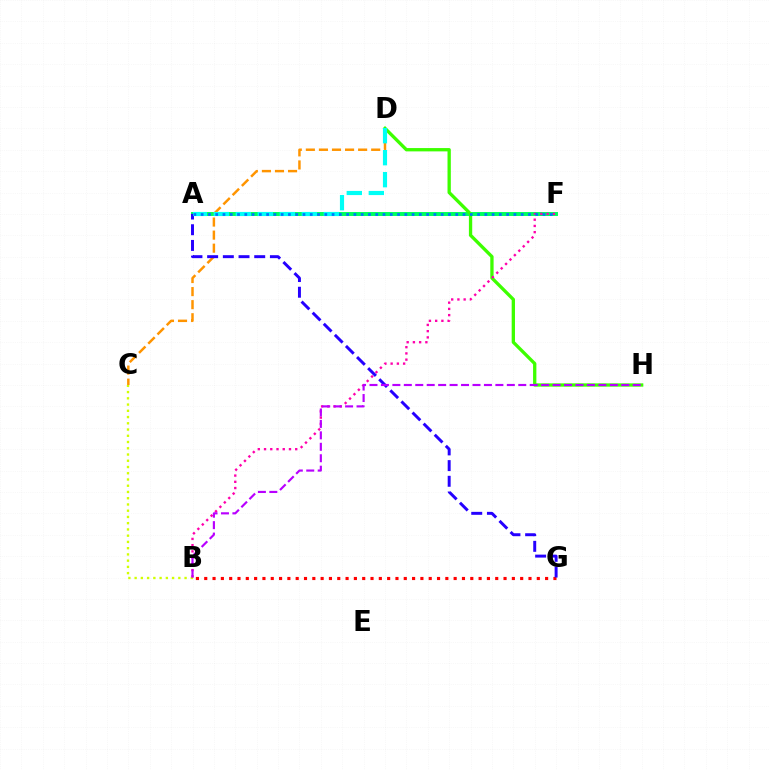{('A', 'F'): [{'color': '#00ff5c', 'line_style': 'solid', 'thickness': 2.85}, {'color': '#0074ff', 'line_style': 'dotted', 'thickness': 1.98}], ('D', 'H'): [{'color': '#3dff00', 'line_style': 'solid', 'thickness': 2.39}], ('C', 'D'): [{'color': '#ff9400', 'line_style': 'dashed', 'thickness': 1.78}], ('B', 'C'): [{'color': '#d1ff00', 'line_style': 'dotted', 'thickness': 1.7}], ('B', 'F'): [{'color': '#ff00ac', 'line_style': 'dotted', 'thickness': 1.69}], ('B', 'G'): [{'color': '#ff0000', 'line_style': 'dotted', 'thickness': 2.26}], ('A', 'G'): [{'color': '#2500ff', 'line_style': 'dashed', 'thickness': 2.13}], ('A', 'D'): [{'color': '#00fff6', 'line_style': 'dashed', 'thickness': 2.99}], ('B', 'H'): [{'color': '#b900ff', 'line_style': 'dashed', 'thickness': 1.55}]}